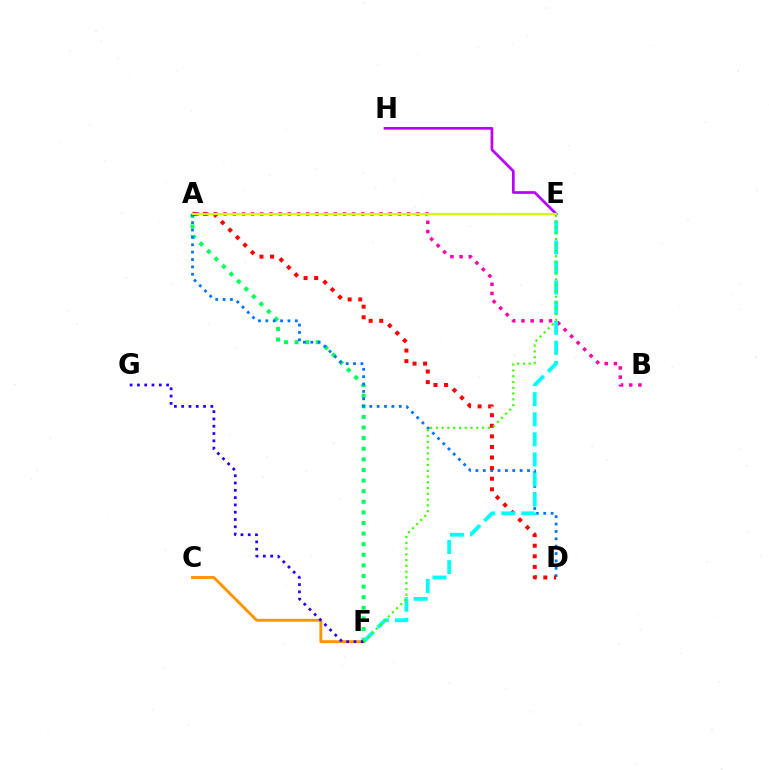{('A', 'F'): [{'color': '#00ff5c', 'line_style': 'dotted', 'thickness': 2.88}], ('A', 'D'): [{'color': '#0074ff', 'line_style': 'dotted', 'thickness': 2.0}, {'color': '#ff0000', 'line_style': 'dotted', 'thickness': 2.88}], ('C', 'F'): [{'color': '#ff9400', 'line_style': 'solid', 'thickness': 2.08}], ('E', 'H'): [{'color': '#b900ff', 'line_style': 'solid', 'thickness': 1.95}], ('A', 'B'): [{'color': '#ff00ac', 'line_style': 'dotted', 'thickness': 2.49}], ('E', 'F'): [{'color': '#00fff6', 'line_style': 'dashed', 'thickness': 2.73}, {'color': '#3dff00', 'line_style': 'dotted', 'thickness': 1.57}], ('F', 'G'): [{'color': '#2500ff', 'line_style': 'dotted', 'thickness': 1.98}], ('A', 'E'): [{'color': '#d1ff00', 'line_style': 'solid', 'thickness': 1.6}]}